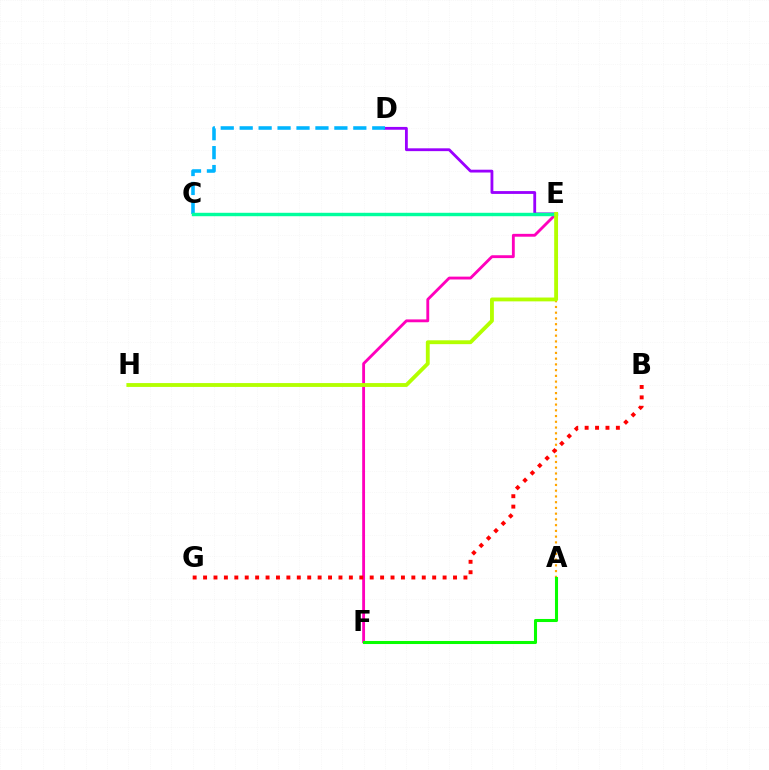{('D', 'E'): [{'color': '#9b00ff', 'line_style': 'solid', 'thickness': 2.03}], ('C', 'E'): [{'color': '#0010ff', 'line_style': 'solid', 'thickness': 2.06}, {'color': '#00ff9d', 'line_style': 'solid', 'thickness': 2.46}], ('A', 'E'): [{'color': '#ffa500', 'line_style': 'dotted', 'thickness': 1.56}], ('C', 'D'): [{'color': '#00b5ff', 'line_style': 'dashed', 'thickness': 2.57}], ('E', 'F'): [{'color': '#ff00bd', 'line_style': 'solid', 'thickness': 2.05}], ('A', 'F'): [{'color': '#08ff00', 'line_style': 'solid', 'thickness': 2.21}], ('B', 'G'): [{'color': '#ff0000', 'line_style': 'dotted', 'thickness': 2.83}], ('E', 'H'): [{'color': '#b3ff00', 'line_style': 'solid', 'thickness': 2.77}]}